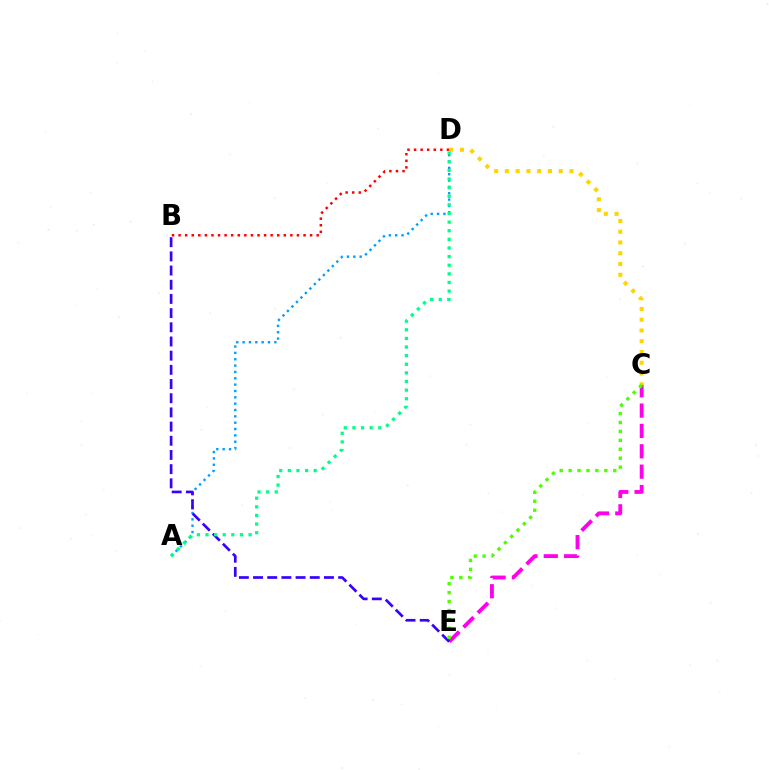{('B', 'D'): [{'color': '#ff0000', 'line_style': 'dotted', 'thickness': 1.79}], ('C', 'E'): [{'color': '#ff00ed', 'line_style': 'dashed', 'thickness': 2.76}, {'color': '#4fff00', 'line_style': 'dotted', 'thickness': 2.43}], ('A', 'D'): [{'color': '#009eff', 'line_style': 'dotted', 'thickness': 1.72}, {'color': '#00ff86', 'line_style': 'dotted', 'thickness': 2.34}], ('B', 'E'): [{'color': '#3700ff', 'line_style': 'dashed', 'thickness': 1.93}], ('C', 'D'): [{'color': '#ffd500', 'line_style': 'dotted', 'thickness': 2.92}]}